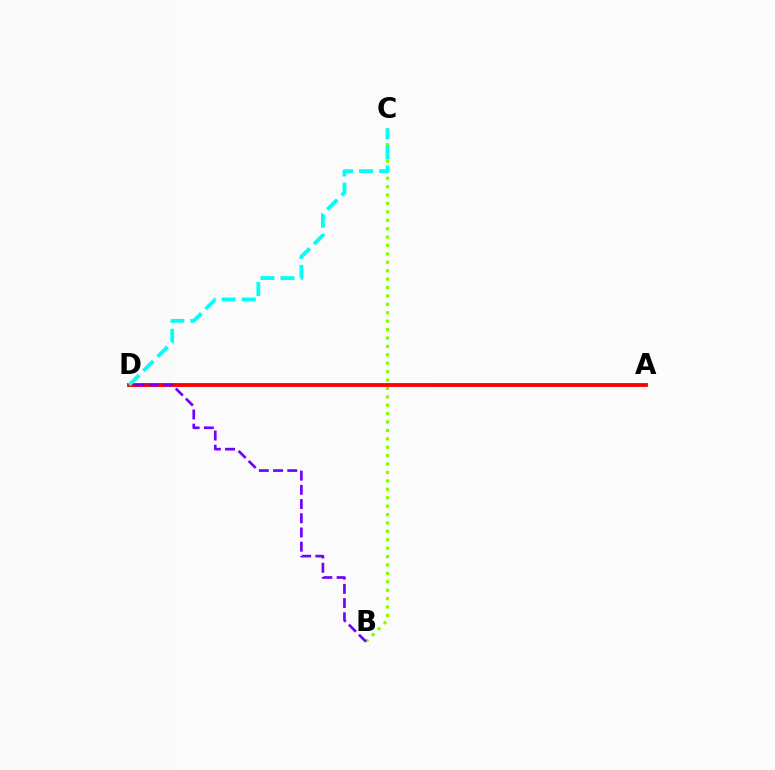{('B', 'C'): [{'color': '#84ff00', 'line_style': 'dotted', 'thickness': 2.28}], ('A', 'D'): [{'color': '#ff0000', 'line_style': 'solid', 'thickness': 2.76}], ('B', 'D'): [{'color': '#7200ff', 'line_style': 'dashed', 'thickness': 1.93}], ('C', 'D'): [{'color': '#00fff6', 'line_style': 'dashed', 'thickness': 2.72}]}